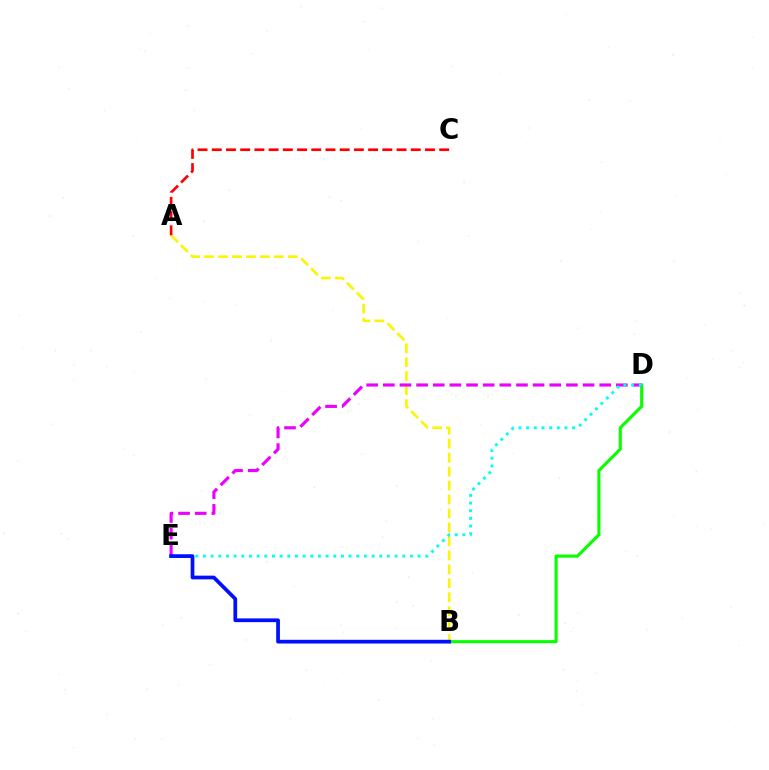{('A', 'B'): [{'color': '#fcf500', 'line_style': 'dashed', 'thickness': 1.9}], ('B', 'D'): [{'color': '#08ff00', 'line_style': 'solid', 'thickness': 2.23}], ('D', 'E'): [{'color': '#ee00ff', 'line_style': 'dashed', 'thickness': 2.26}, {'color': '#00fff6', 'line_style': 'dotted', 'thickness': 2.08}], ('A', 'C'): [{'color': '#ff0000', 'line_style': 'dashed', 'thickness': 1.93}], ('B', 'E'): [{'color': '#0010ff', 'line_style': 'solid', 'thickness': 2.68}]}